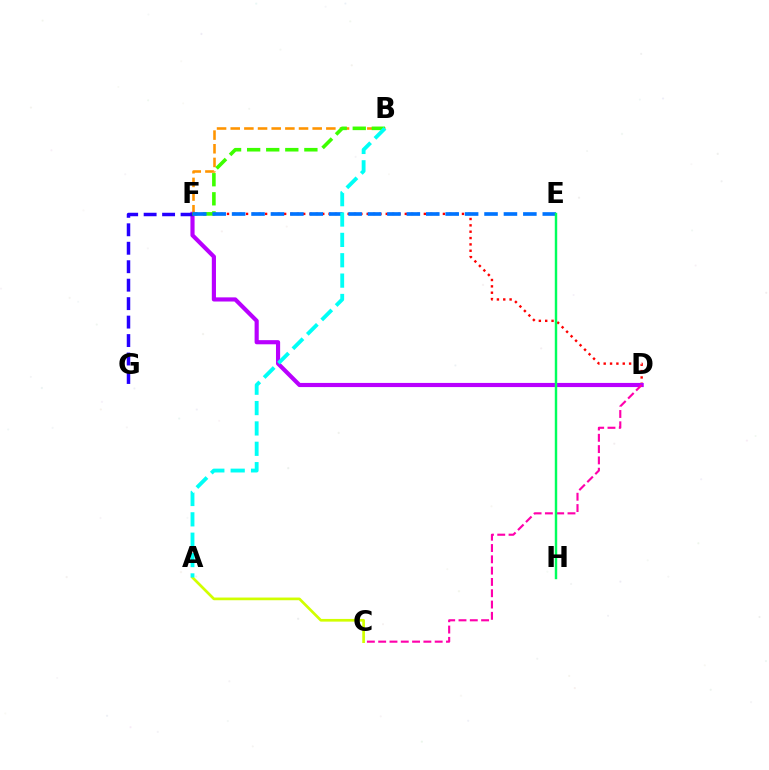{('B', 'F'): [{'color': '#ff9400', 'line_style': 'dashed', 'thickness': 1.86}, {'color': '#3dff00', 'line_style': 'dashed', 'thickness': 2.59}], ('D', 'F'): [{'color': '#ff0000', 'line_style': 'dotted', 'thickness': 1.73}, {'color': '#b900ff', 'line_style': 'solid', 'thickness': 2.99}], ('A', 'C'): [{'color': '#d1ff00', 'line_style': 'solid', 'thickness': 1.94}], ('C', 'D'): [{'color': '#ff00ac', 'line_style': 'dashed', 'thickness': 1.54}], ('F', 'G'): [{'color': '#2500ff', 'line_style': 'dashed', 'thickness': 2.51}], ('E', 'F'): [{'color': '#0074ff', 'line_style': 'dashed', 'thickness': 2.64}], ('E', 'H'): [{'color': '#00ff5c', 'line_style': 'solid', 'thickness': 1.75}], ('A', 'B'): [{'color': '#00fff6', 'line_style': 'dashed', 'thickness': 2.77}]}